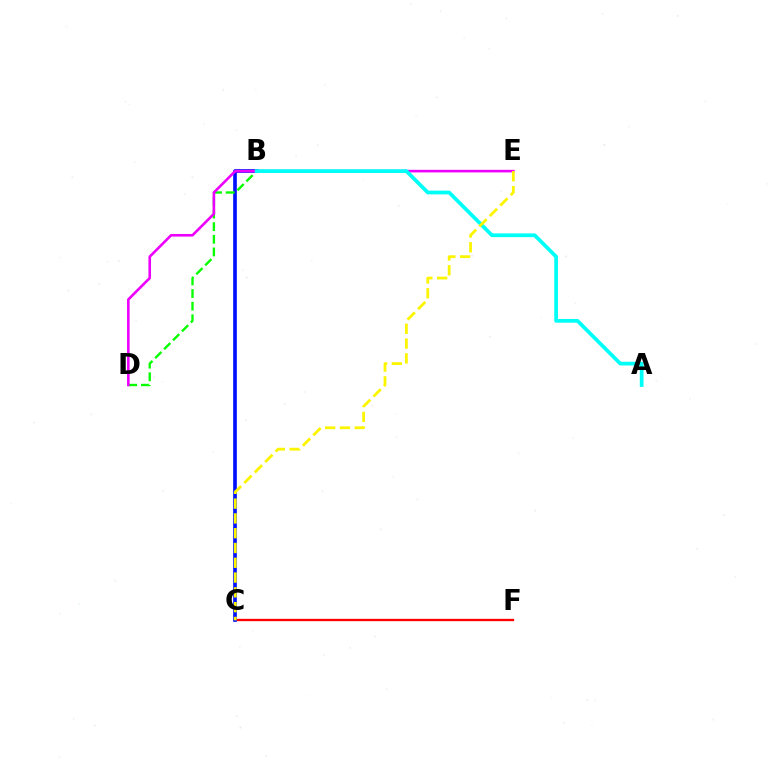{('C', 'F'): [{'color': '#ff0000', 'line_style': 'solid', 'thickness': 1.67}], ('B', 'C'): [{'color': '#0010ff', 'line_style': 'solid', 'thickness': 2.63}], ('B', 'D'): [{'color': '#08ff00', 'line_style': 'dashed', 'thickness': 1.71}], ('D', 'E'): [{'color': '#ee00ff', 'line_style': 'solid', 'thickness': 1.87}], ('A', 'B'): [{'color': '#00fff6', 'line_style': 'solid', 'thickness': 2.69}], ('C', 'E'): [{'color': '#fcf500', 'line_style': 'dashed', 'thickness': 2.01}]}